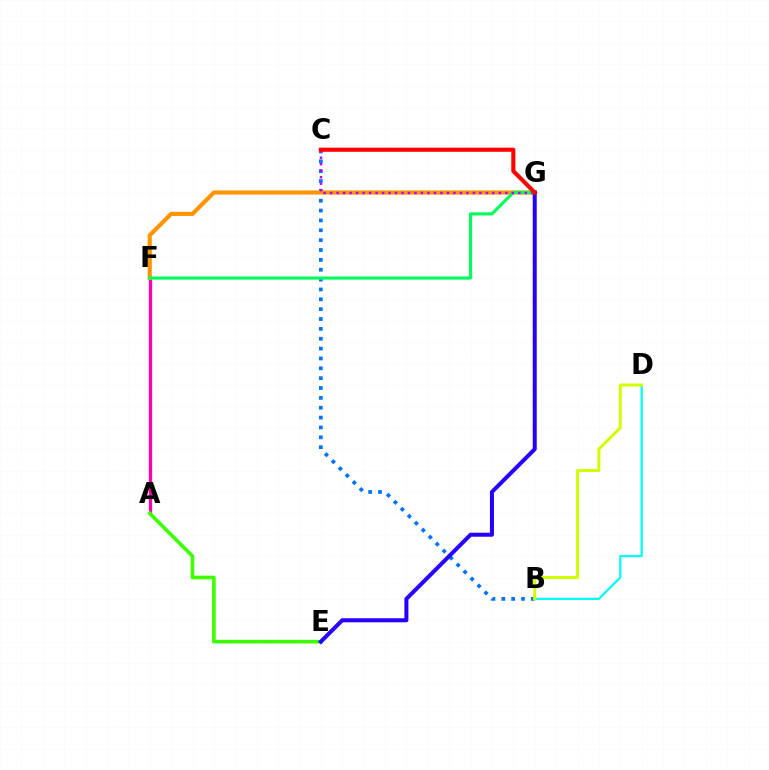{('B', 'C'): [{'color': '#0074ff', 'line_style': 'dotted', 'thickness': 2.68}], ('A', 'F'): [{'color': '#ff00ac', 'line_style': 'solid', 'thickness': 2.37}], ('A', 'E'): [{'color': '#3dff00', 'line_style': 'solid', 'thickness': 2.62}], ('F', 'G'): [{'color': '#ff9400', 'line_style': 'solid', 'thickness': 2.99}, {'color': '#00ff5c', 'line_style': 'solid', 'thickness': 2.27}], ('B', 'D'): [{'color': '#00fff6', 'line_style': 'solid', 'thickness': 1.61}, {'color': '#d1ff00', 'line_style': 'solid', 'thickness': 2.16}], ('E', 'G'): [{'color': '#2500ff', 'line_style': 'solid', 'thickness': 2.9}], ('C', 'G'): [{'color': '#b900ff', 'line_style': 'dotted', 'thickness': 1.76}, {'color': '#ff0000', 'line_style': 'solid', 'thickness': 2.97}]}